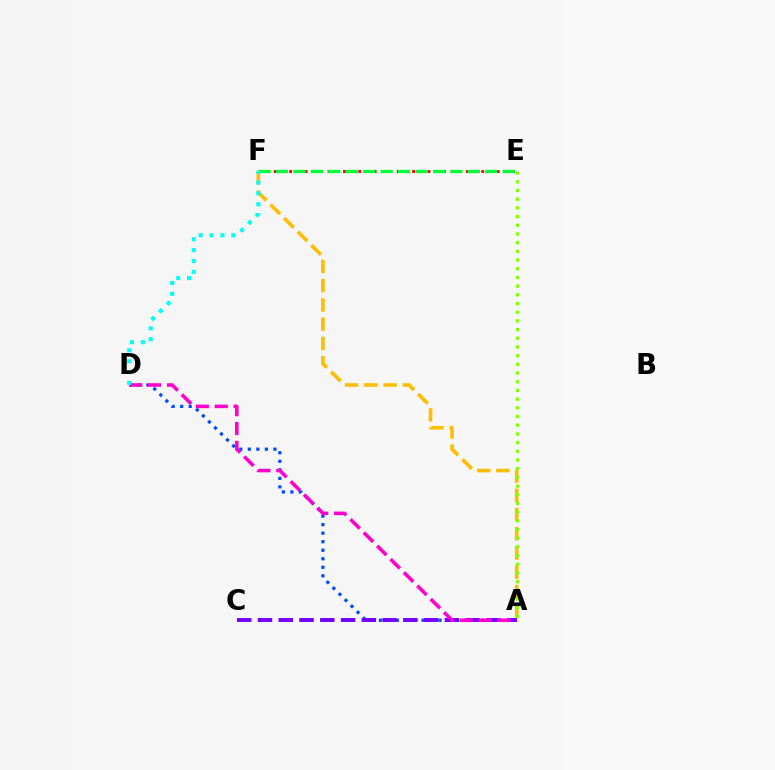{('A', 'F'): [{'color': '#ffbd00', 'line_style': 'dashed', 'thickness': 2.61}], ('E', 'F'): [{'color': '#ff0000', 'line_style': 'dotted', 'thickness': 2.09}, {'color': '#00ff39', 'line_style': 'dashed', 'thickness': 2.37}], ('A', 'D'): [{'color': '#004bff', 'line_style': 'dotted', 'thickness': 2.32}, {'color': '#ff00cf', 'line_style': 'dashed', 'thickness': 2.56}], ('A', 'C'): [{'color': '#7200ff', 'line_style': 'dashed', 'thickness': 2.82}], ('D', 'F'): [{'color': '#00fff6', 'line_style': 'dotted', 'thickness': 2.95}], ('A', 'E'): [{'color': '#84ff00', 'line_style': 'dotted', 'thickness': 2.36}]}